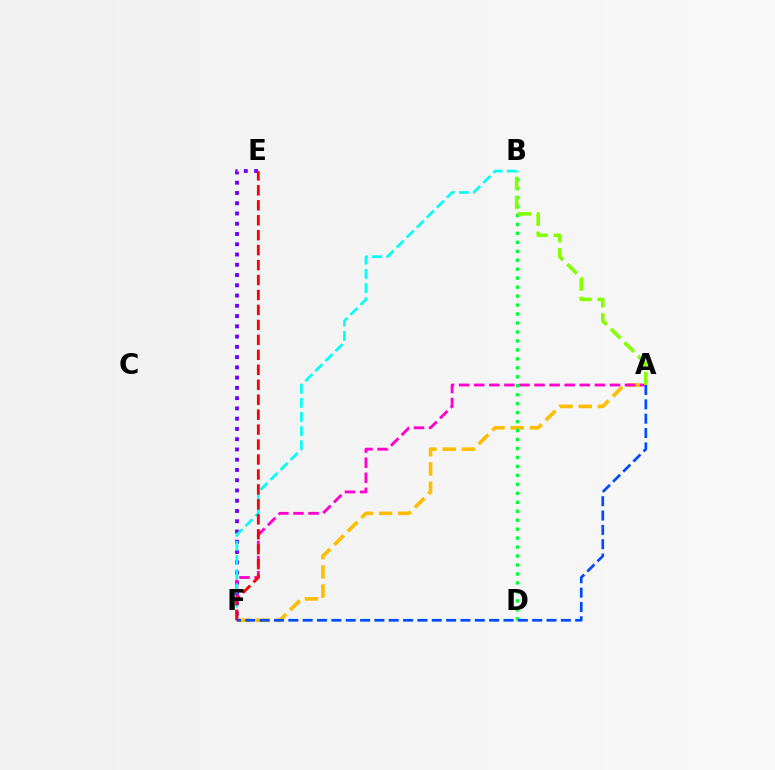{('E', 'F'): [{'color': '#7200ff', 'line_style': 'dotted', 'thickness': 2.79}, {'color': '#ff0000', 'line_style': 'dashed', 'thickness': 2.03}], ('A', 'F'): [{'color': '#ffbd00', 'line_style': 'dashed', 'thickness': 2.61}, {'color': '#ff00cf', 'line_style': 'dashed', 'thickness': 2.05}, {'color': '#004bff', 'line_style': 'dashed', 'thickness': 1.95}], ('B', 'D'): [{'color': '#00ff39', 'line_style': 'dotted', 'thickness': 2.44}], ('B', 'F'): [{'color': '#00fff6', 'line_style': 'dashed', 'thickness': 1.92}], ('A', 'B'): [{'color': '#84ff00', 'line_style': 'dashed', 'thickness': 2.59}]}